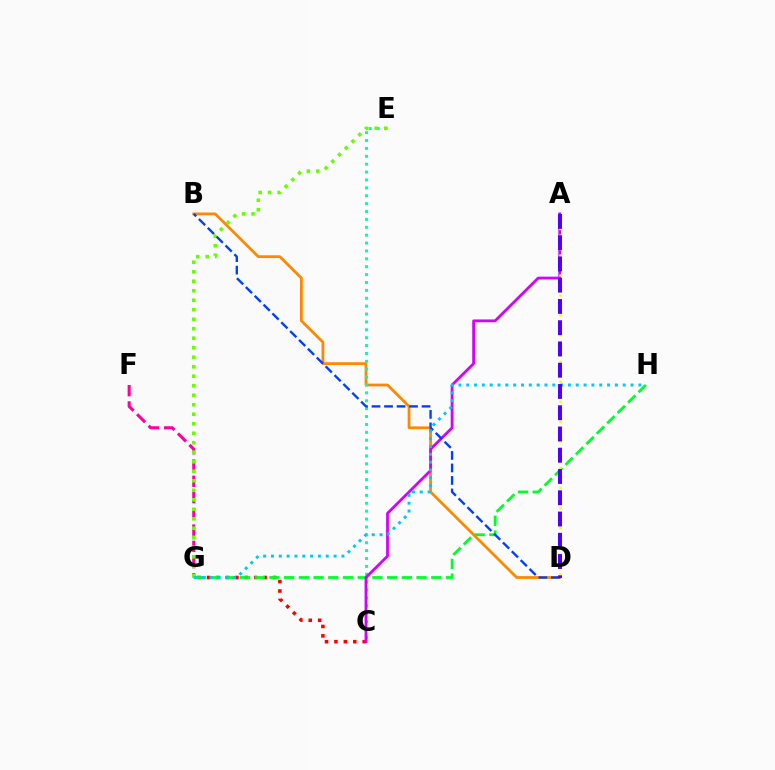{('B', 'D'): [{'color': '#ff8800', 'line_style': 'solid', 'thickness': 2.0}, {'color': '#003fff', 'line_style': 'dashed', 'thickness': 1.7}], ('C', 'G'): [{'color': '#ff0000', 'line_style': 'dotted', 'thickness': 2.56}], ('C', 'E'): [{'color': '#00ffaf', 'line_style': 'dotted', 'thickness': 2.14}], ('G', 'H'): [{'color': '#00ff27', 'line_style': 'dashed', 'thickness': 2.0}, {'color': '#00c7ff', 'line_style': 'dotted', 'thickness': 2.13}], ('F', 'G'): [{'color': '#ff00a0', 'line_style': 'dashed', 'thickness': 2.21}], ('E', 'G'): [{'color': '#66ff00', 'line_style': 'dotted', 'thickness': 2.58}], ('A', 'C'): [{'color': '#d600ff', 'line_style': 'solid', 'thickness': 2.01}], ('A', 'D'): [{'color': '#eeff00', 'line_style': 'dotted', 'thickness': 1.8}, {'color': '#4f00ff', 'line_style': 'dashed', 'thickness': 2.89}]}